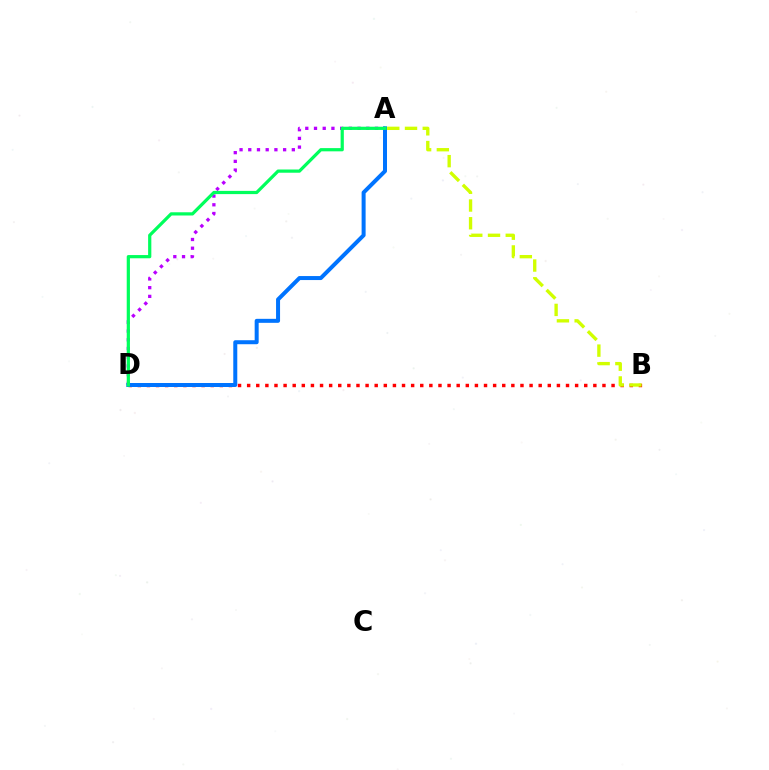{('A', 'D'): [{'color': '#b900ff', 'line_style': 'dotted', 'thickness': 2.37}, {'color': '#0074ff', 'line_style': 'solid', 'thickness': 2.88}, {'color': '#00ff5c', 'line_style': 'solid', 'thickness': 2.32}], ('B', 'D'): [{'color': '#ff0000', 'line_style': 'dotted', 'thickness': 2.48}], ('A', 'B'): [{'color': '#d1ff00', 'line_style': 'dashed', 'thickness': 2.41}]}